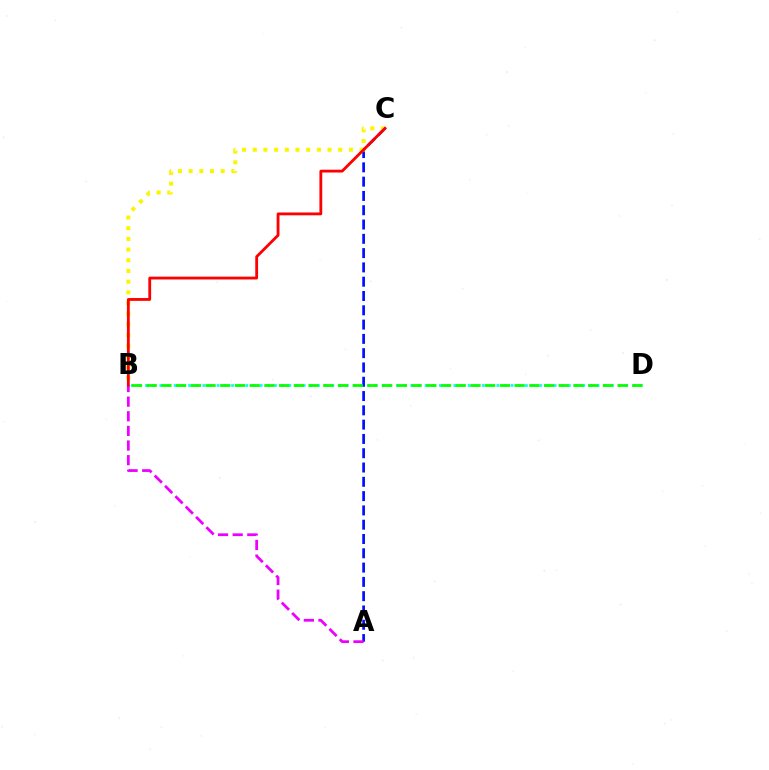{('B', 'D'): [{'color': '#00fff6', 'line_style': 'dotted', 'thickness': 1.95}, {'color': '#08ff00', 'line_style': 'dashed', 'thickness': 2.0}], ('A', 'C'): [{'color': '#0010ff', 'line_style': 'dashed', 'thickness': 1.94}], ('A', 'B'): [{'color': '#ee00ff', 'line_style': 'dashed', 'thickness': 1.99}], ('B', 'C'): [{'color': '#fcf500', 'line_style': 'dotted', 'thickness': 2.9}, {'color': '#ff0000', 'line_style': 'solid', 'thickness': 2.03}]}